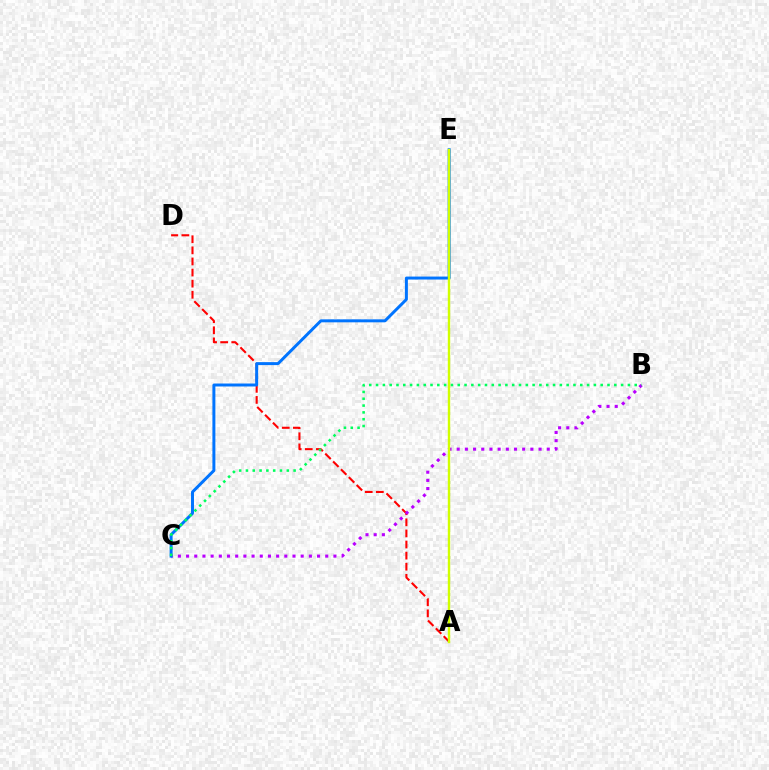{('A', 'D'): [{'color': '#ff0000', 'line_style': 'dashed', 'thickness': 1.51}], ('B', 'C'): [{'color': '#b900ff', 'line_style': 'dotted', 'thickness': 2.22}, {'color': '#00ff5c', 'line_style': 'dotted', 'thickness': 1.85}], ('C', 'E'): [{'color': '#0074ff', 'line_style': 'solid', 'thickness': 2.14}], ('A', 'E'): [{'color': '#d1ff00', 'line_style': 'solid', 'thickness': 1.73}]}